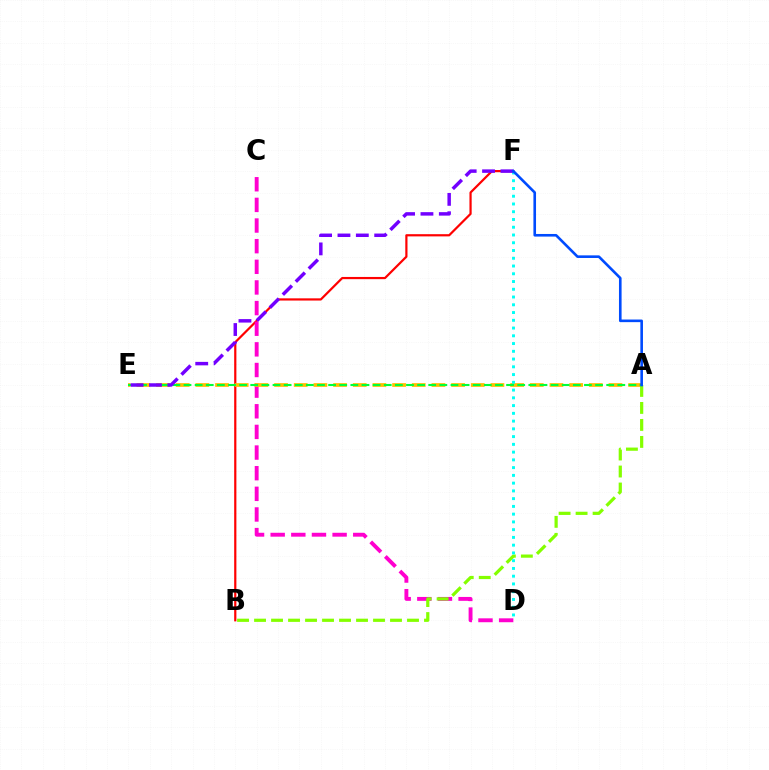{('B', 'F'): [{'color': '#ff0000', 'line_style': 'solid', 'thickness': 1.59}], ('C', 'D'): [{'color': '#ff00cf', 'line_style': 'dashed', 'thickness': 2.8}], ('A', 'E'): [{'color': '#ffbd00', 'line_style': 'dashed', 'thickness': 2.67}, {'color': '#00ff39', 'line_style': 'dashed', 'thickness': 1.51}], ('A', 'B'): [{'color': '#84ff00', 'line_style': 'dashed', 'thickness': 2.31}], ('D', 'F'): [{'color': '#00fff6', 'line_style': 'dotted', 'thickness': 2.11}], ('E', 'F'): [{'color': '#7200ff', 'line_style': 'dashed', 'thickness': 2.5}], ('A', 'F'): [{'color': '#004bff', 'line_style': 'solid', 'thickness': 1.88}]}